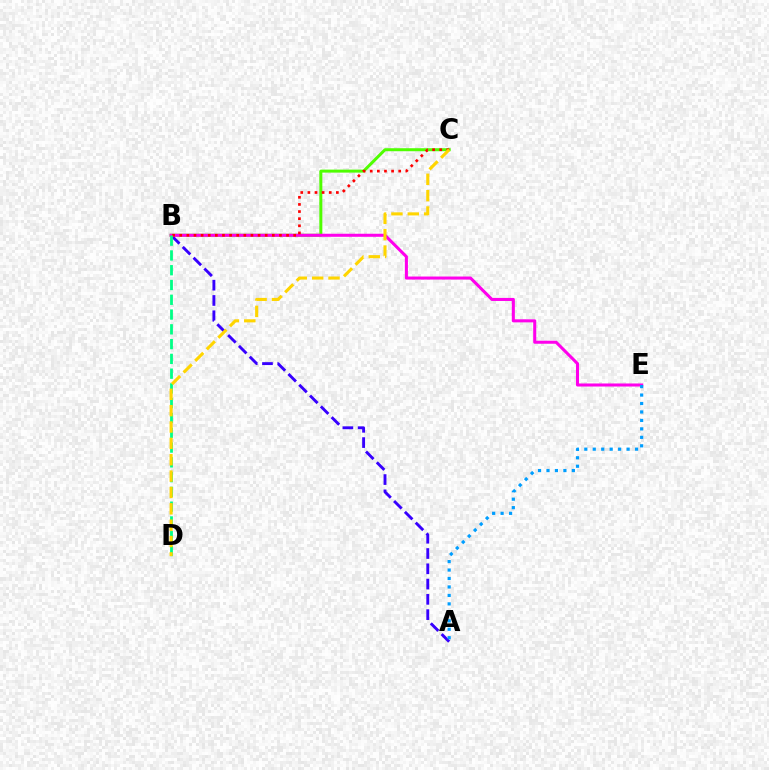{('B', 'C'): [{'color': '#4fff00', 'line_style': 'solid', 'thickness': 2.16}, {'color': '#ff0000', 'line_style': 'dotted', 'thickness': 1.93}], ('A', 'B'): [{'color': '#3700ff', 'line_style': 'dashed', 'thickness': 2.08}], ('B', 'E'): [{'color': '#ff00ed', 'line_style': 'solid', 'thickness': 2.19}], ('A', 'E'): [{'color': '#009eff', 'line_style': 'dotted', 'thickness': 2.3}], ('B', 'D'): [{'color': '#00ff86', 'line_style': 'dashed', 'thickness': 2.01}], ('C', 'D'): [{'color': '#ffd500', 'line_style': 'dashed', 'thickness': 2.22}]}